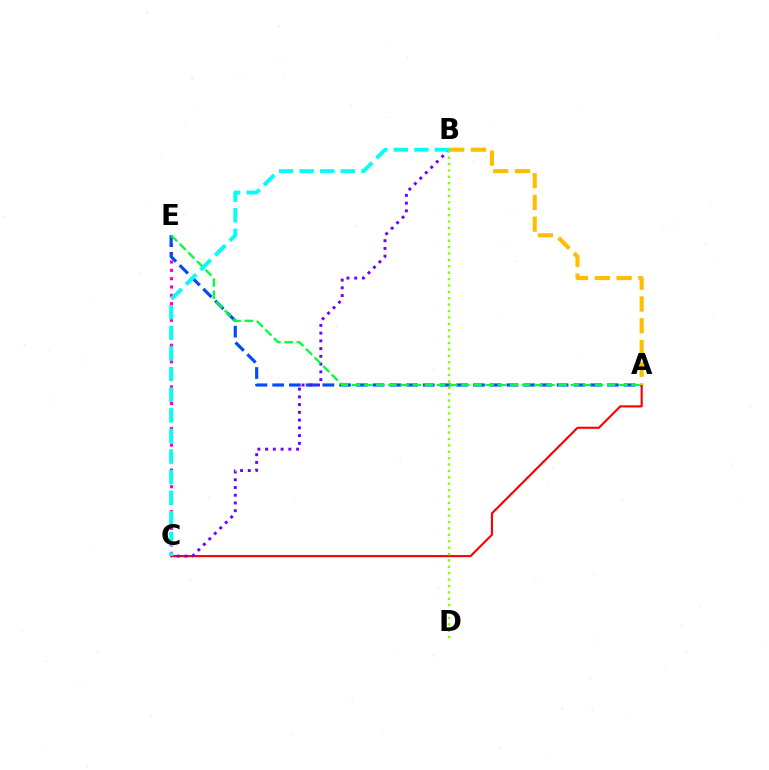{('A', 'C'): [{'color': '#ff0000', 'line_style': 'solid', 'thickness': 1.54}], ('C', 'E'): [{'color': '#ff00cf', 'line_style': 'dotted', 'thickness': 2.26}], ('A', 'E'): [{'color': '#004bff', 'line_style': 'dashed', 'thickness': 2.27}, {'color': '#00ff39', 'line_style': 'dashed', 'thickness': 1.65}], ('A', 'B'): [{'color': '#ffbd00', 'line_style': 'dashed', 'thickness': 2.96}], ('B', 'C'): [{'color': '#7200ff', 'line_style': 'dotted', 'thickness': 2.1}, {'color': '#00fff6', 'line_style': 'dashed', 'thickness': 2.8}], ('B', 'D'): [{'color': '#84ff00', 'line_style': 'dotted', 'thickness': 1.74}]}